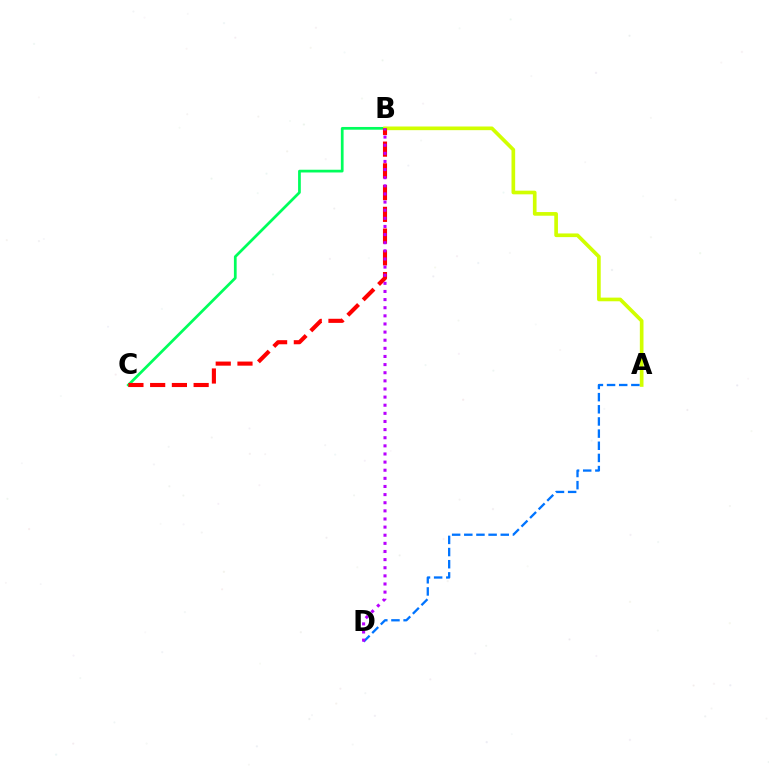{('B', 'C'): [{'color': '#00ff5c', 'line_style': 'solid', 'thickness': 1.97}, {'color': '#ff0000', 'line_style': 'dashed', 'thickness': 2.95}], ('A', 'B'): [{'color': '#d1ff00', 'line_style': 'solid', 'thickness': 2.64}], ('A', 'D'): [{'color': '#0074ff', 'line_style': 'dashed', 'thickness': 1.65}], ('B', 'D'): [{'color': '#b900ff', 'line_style': 'dotted', 'thickness': 2.21}]}